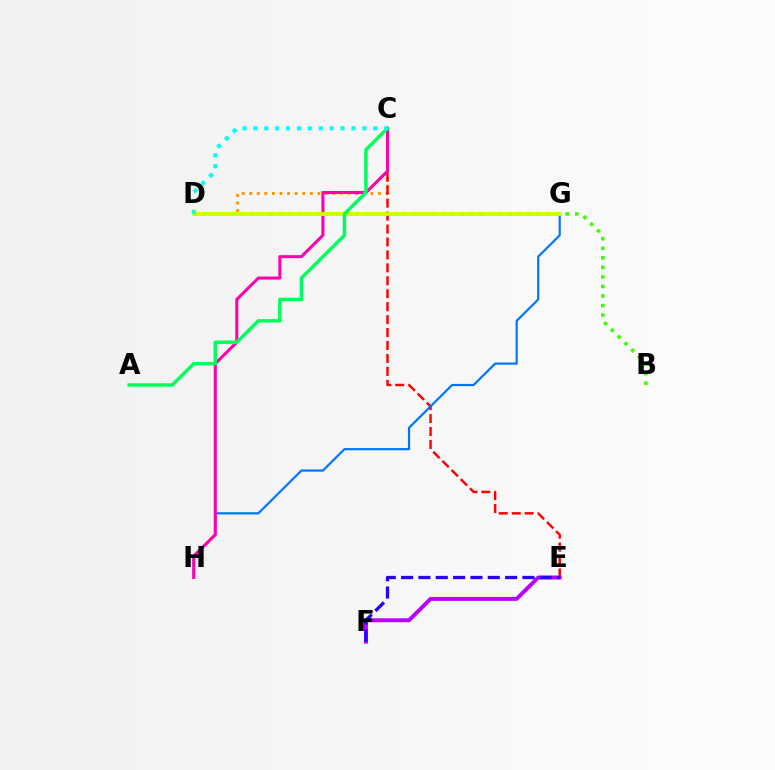{('C', 'D'): [{'color': '#ff9400', 'line_style': 'dotted', 'thickness': 2.06}, {'color': '#00fff6', 'line_style': 'dotted', 'thickness': 2.96}], ('B', 'D'): [{'color': '#3dff00', 'line_style': 'dotted', 'thickness': 2.6}], ('C', 'E'): [{'color': '#ff0000', 'line_style': 'dashed', 'thickness': 1.76}], ('G', 'H'): [{'color': '#0074ff', 'line_style': 'solid', 'thickness': 1.56}], ('C', 'H'): [{'color': '#ff00ac', 'line_style': 'solid', 'thickness': 2.19}], ('E', 'F'): [{'color': '#b900ff', 'line_style': 'solid', 'thickness': 2.82}, {'color': '#2500ff', 'line_style': 'dashed', 'thickness': 2.36}], ('D', 'G'): [{'color': '#d1ff00', 'line_style': 'solid', 'thickness': 2.69}], ('A', 'C'): [{'color': '#00ff5c', 'line_style': 'solid', 'thickness': 2.49}]}